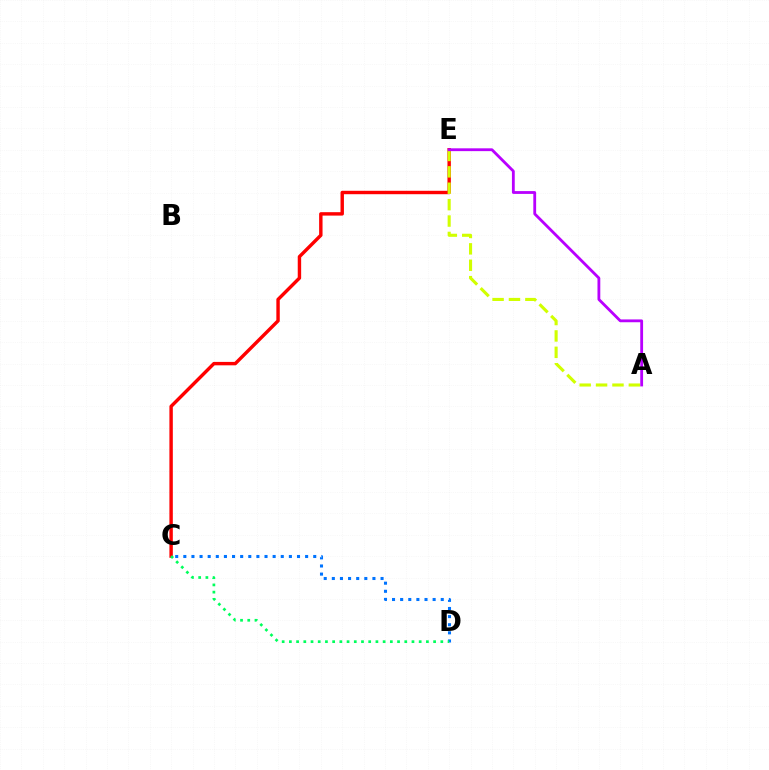{('C', 'D'): [{'color': '#0074ff', 'line_style': 'dotted', 'thickness': 2.21}, {'color': '#00ff5c', 'line_style': 'dotted', 'thickness': 1.96}], ('C', 'E'): [{'color': '#ff0000', 'line_style': 'solid', 'thickness': 2.46}], ('A', 'E'): [{'color': '#d1ff00', 'line_style': 'dashed', 'thickness': 2.23}, {'color': '#b900ff', 'line_style': 'solid', 'thickness': 2.03}]}